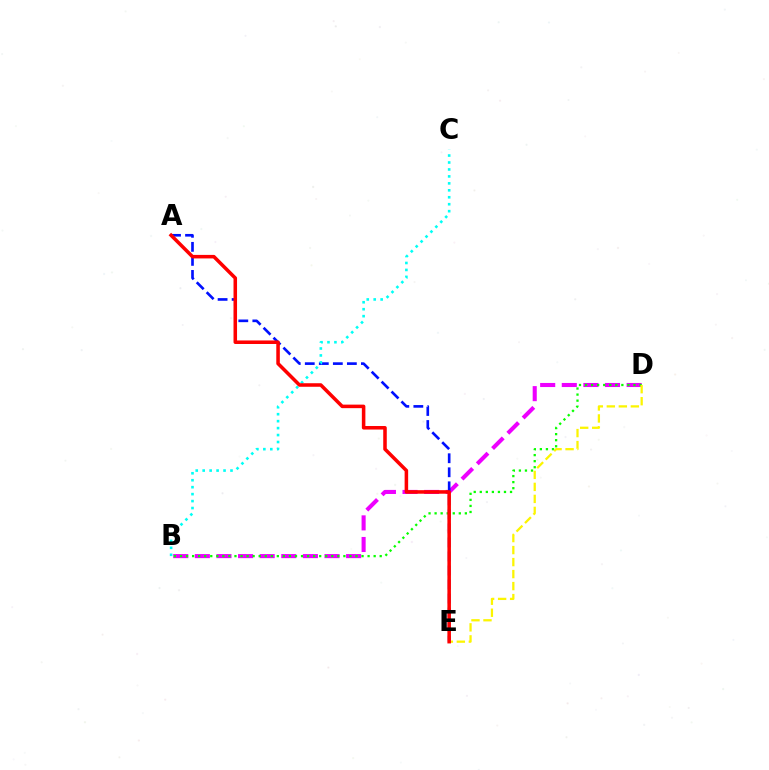{('B', 'D'): [{'color': '#ee00ff', 'line_style': 'dashed', 'thickness': 2.94}, {'color': '#08ff00', 'line_style': 'dotted', 'thickness': 1.64}], ('A', 'E'): [{'color': '#0010ff', 'line_style': 'dashed', 'thickness': 1.91}, {'color': '#ff0000', 'line_style': 'solid', 'thickness': 2.55}], ('D', 'E'): [{'color': '#fcf500', 'line_style': 'dashed', 'thickness': 1.63}], ('B', 'C'): [{'color': '#00fff6', 'line_style': 'dotted', 'thickness': 1.89}]}